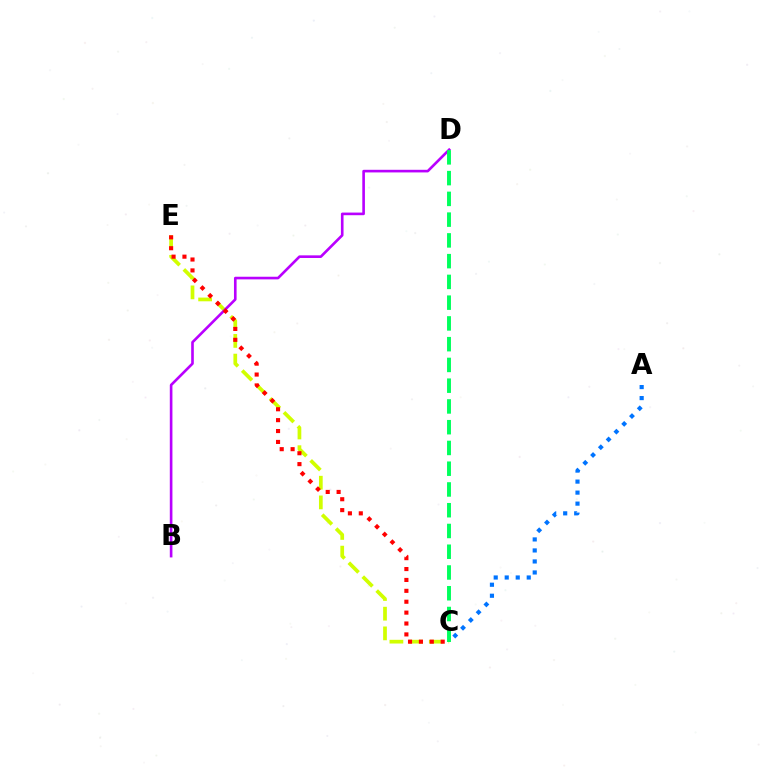{('C', 'E'): [{'color': '#d1ff00', 'line_style': 'dashed', 'thickness': 2.68}, {'color': '#ff0000', 'line_style': 'dotted', 'thickness': 2.96}], ('B', 'D'): [{'color': '#b900ff', 'line_style': 'solid', 'thickness': 1.89}], ('C', 'D'): [{'color': '#00ff5c', 'line_style': 'dashed', 'thickness': 2.82}], ('A', 'C'): [{'color': '#0074ff', 'line_style': 'dotted', 'thickness': 2.99}]}